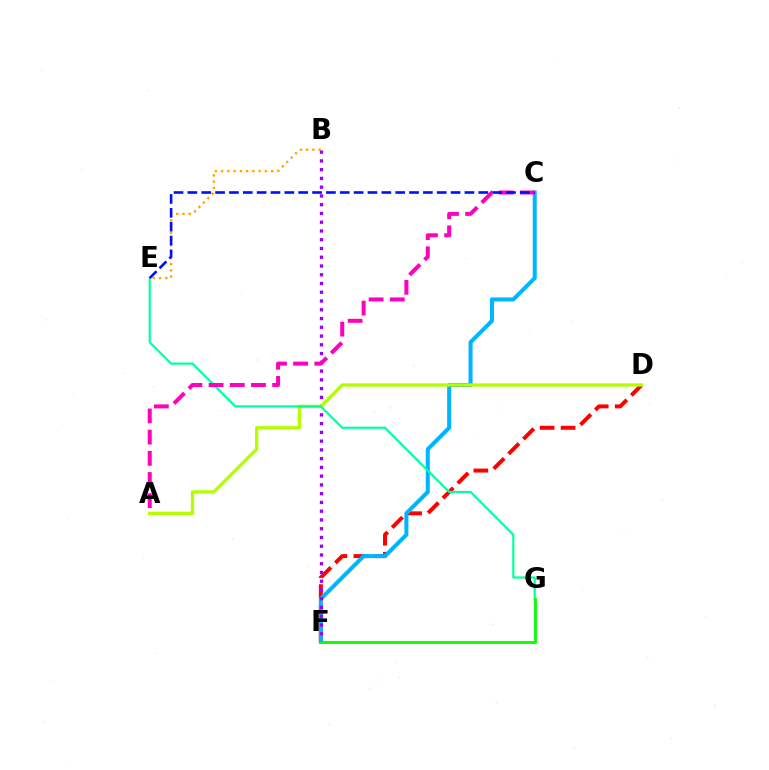{('D', 'F'): [{'color': '#ff0000', 'line_style': 'dashed', 'thickness': 2.85}], ('B', 'E'): [{'color': '#ffa500', 'line_style': 'dotted', 'thickness': 1.7}], ('C', 'F'): [{'color': '#00b5ff', 'line_style': 'solid', 'thickness': 2.9}], ('B', 'F'): [{'color': '#9b00ff', 'line_style': 'dotted', 'thickness': 2.38}], ('A', 'D'): [{'color': '#b3ff00', 'line_style': 'solid', 'thickness': 2.39}], ('E', 'G'): [{'color': '#00ff9d', 'line_style': 'solid', 'thickness': 1.56}], ('A', 'C'): [{'color': '#ff00bd', 'line_style': 'dashed', 'thickness': 2.88}], ('C', 'E'): [{'color': '#0010ff', 'line_style': 'dashed', 'thickness': 1.88}], ('F', 'G'): [{'color': '#08ff00', 'line_style': 'solid', 'thickness': 2.05}]}